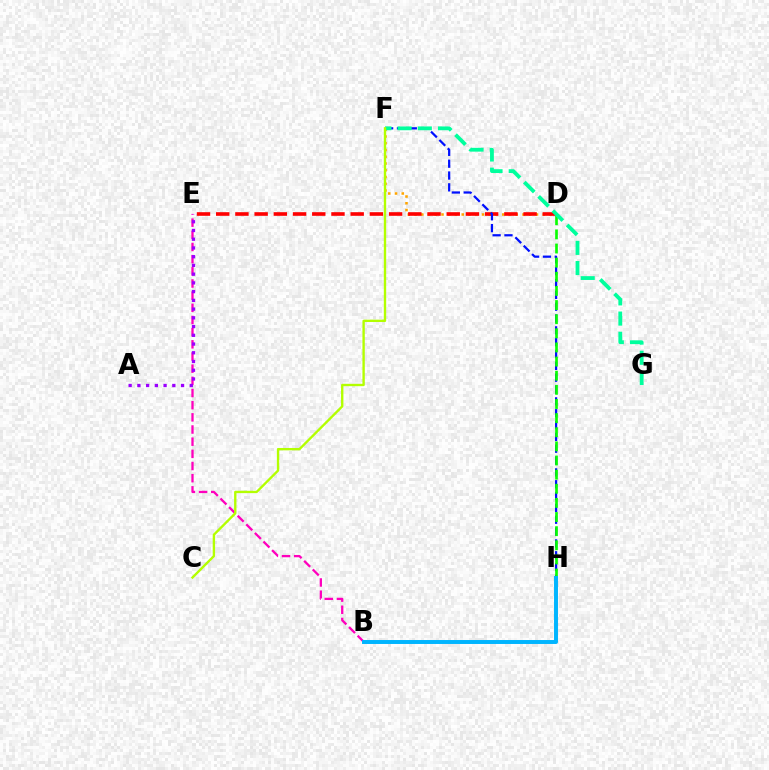{('D', 'F'): [{'color': '#ffa500', 'line_style': 'dotted', 'thickness': 1.83}], ('D', 'E'): [{'color': '#ff0000', 'line_style': 'dashed', 'thickness': 2.61}], ('F', 'H'): [{'color': '#0010ff', 'line_style': 'dashed', 'thickness': 1.61}], ('D', 'H'): [{'color': '#08ff00', 'line_style': 'dashed', 'thickness': 1.92}], ('B', 'E'): [{'color': '#ff00bd', 'line_style': 'dashed', 'thickness': 1.65}], ('A', 'E'): [{'color': '#9b00ff', 'line_style': 'dotted', 'thickness': 2.37}], ('F', 'G'): [{'color': '#00ff9d', 'line_style': 'dashed', 'thickness': 2.74}], ('C', 'F'): [{'color': '#b3ff00', 'line_style': 'solid', 'thickness': 1.7}], ('B', 'H'): [{'color': '#00b5ff', 'line_style': 'solid', 'thickness': 2.84}]}